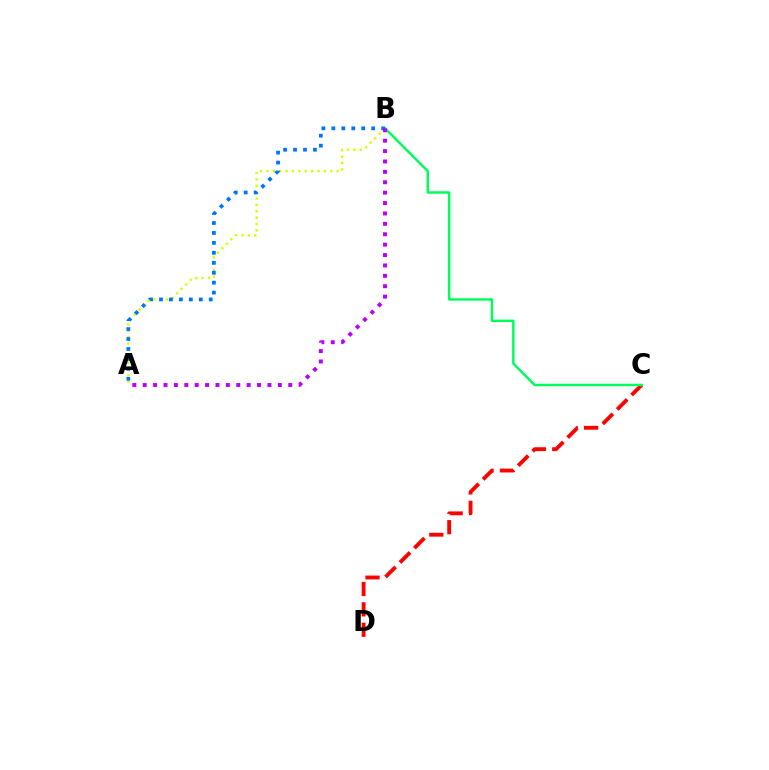{('C', 'D'): [{'color': '#ff0000', 'line_style': 'dashed', 'thickness': 2.77}], ('B', 'C'): [{'color': '#00ff5c', 'line_style': 'solid', 'thickness': 1.78}], ('A', 'B'): [{'color': '#d1ff00', 'line_style': 'dotted', 'thickness': 1.73}, {'color': '#0074ff', 'line_style': 'dotted', 'thickness': 2.7}, {'color': '#b900ff', 'line_style': 'dotted', 'thickness': 2.82}]}